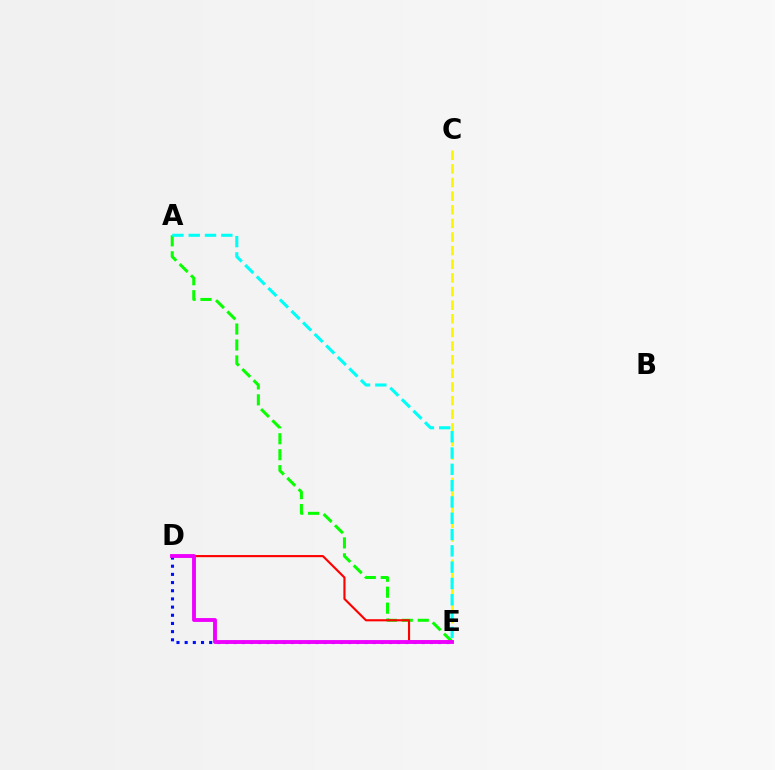{('C', 'E'): [{'color': '#fcf500', 'line_style': 'dashed', 'thickness': 1.85}], ('A', 'E'): [{'color': '#08ff00', 'line_style': 'dashed', 'thickness': 2.17}, {'color': '#00fff6', 'line_style': 'dashed', 'thickness': 2.22}], ('D', 'E'): [{'color': '#0010ff', 'line_style': 'dotted', 'thickness': 2.22}, {'color': '#ff0000', 'line_style': 'solid', 'thickness': 1.54}, {'color': '#ee00ff', 'line_style': 'solid', 'thickness': 2.78}]}